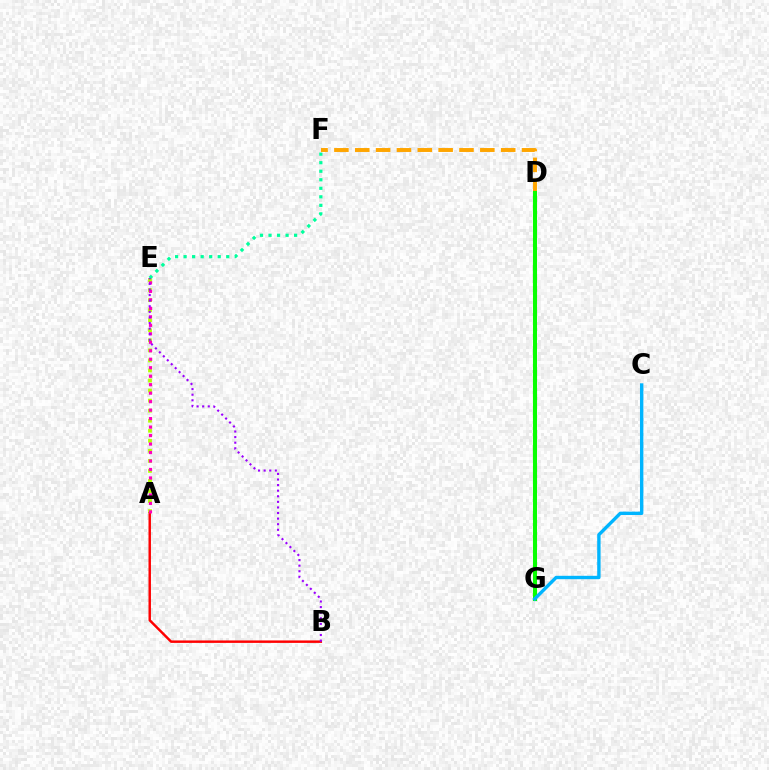{('D', 'F'): [{'color': '#ffa500', 'line_style': 'dashed', 'thickness': 2.83}], ('D', 'G'): [{'color': '#0010ff', 'line_style': 'solid', 'thickness': 1.58}, {'color': '#08ff00', 'line_style': 'solid', 'thickness': 2.94}], ('A', 'E'): [{'color': '#b3ff00', 'line_style': 'dotted', 'thickness': 2.73}, {'color': '#ff00bd', 'line_style': 'dotted', 'thickness': 2.3}], ('A', 'B'): [{'color': '#ff0000', 'line_style': 'solid', 'thickness': 1.76}], ('E', 'F'): [{'color': '#00ff9d', 'line_style': 'dotted', 'thickness': 2.32}], ('C', 'G'): [{'color': '#00b5ff', 'line_style': 'solid', 'thickness': 2.43}], ('B', 'E'): [{'color': '#9b00ff', 'line_style': 'dotted', 'thickness': 1.52}]}